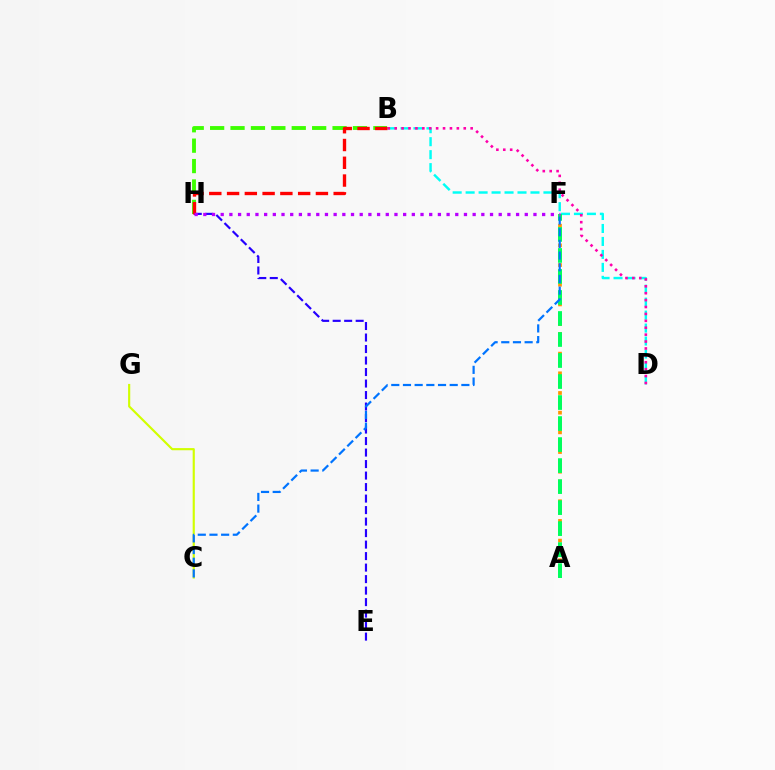{('C', 'G'): [{'color': '#d1ff00', 'line_style': 'solid', 'thickness': 1.56}], ('B', 'D'): [{'color': '#00fff6', 'line_style': 'dashed', 'thickness': 1.76}, {'color': '#ff00ac', 'line_style': 'dotted', 'thickness': 1.88}], ('B', 'H'): [{'color': '#3dff00', 'line_style': 'dashed', 'thickness': 2.77}, {'color': '#ff0000', 'line_style': 'dashed', 'thickness': 2.41}], ('A', 'F'): [{'color': '#ff9400', 'line_style': 'dotted', 'thickness': 2.67}, {'color': '#00ff5c', 'line_style': 'dashed', 'thickness': 2.85}], ('E', 'H'): [{'color': '#2500ff', 'line_style': 'dashed', 'thickness': 1.56}], ('C', 'F'): [{'color': '#0074ff', 'line_style': 'dashed', 'thickness': 1.59}], ('F', 'H'): [{'color': '#b900ff', 'line_style': 'dotted', 'thickness': 2.36}]}